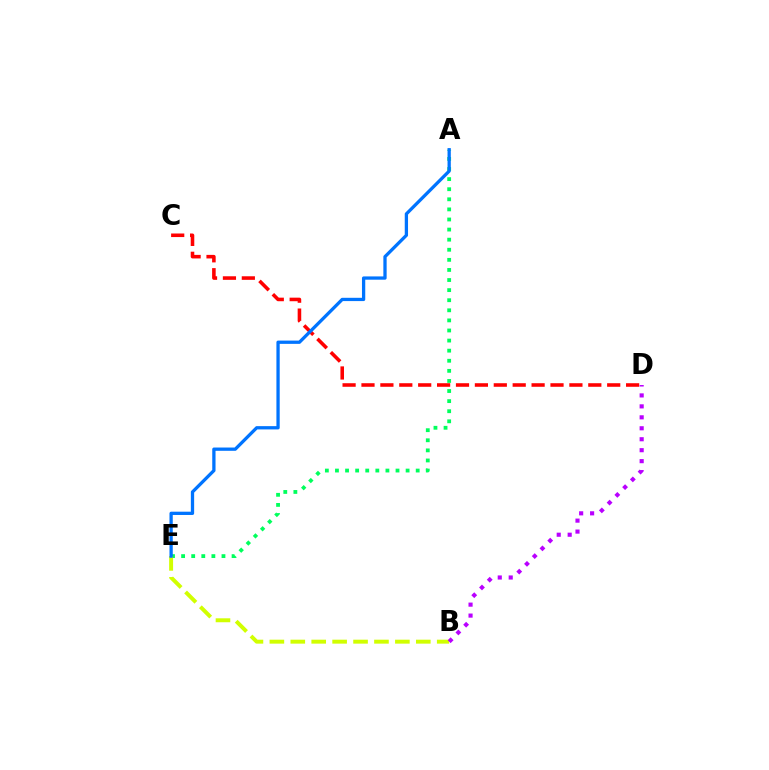{('A', 'E'): [{'color': '#00ff5c', 'line_style': 'dotted', 'thickness': 2.74}, {'color': '#0074ff', 'line_style': 'solid', 'thickness': 2.36}], ('C', 'D'): [{'color': '#ff0000', 'line_style': 'dashed', 'thickness': 2.57}], ('B', 'E'): [{'color': '#d1ff00', 'line_style': 'dashed', 'thickness': 2.84}], ('B', 'D'): [{'color': '#b900ff', 'line_style': 'dotted', 'thickness': 2.98}]}